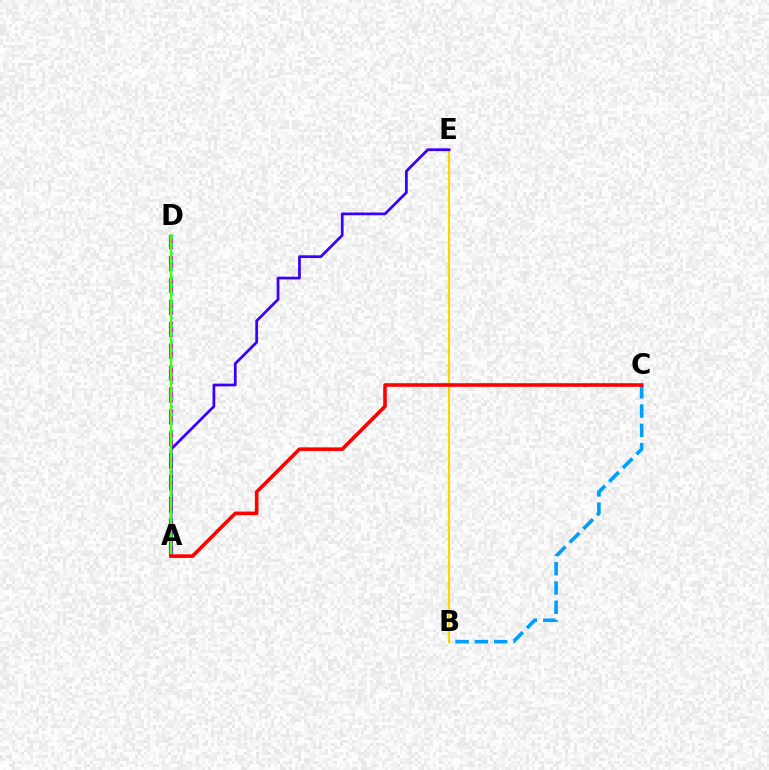{('B', 'E'): [{'color': '#ffd500', 'line_style': 'solid', 'thickness': 1.55}], ('A', 'D'): [{'color': '#ff00ed', 'line_style': 'dashed', 'thickness': 2.98}, {'color': '#00ff86', 'line_style': 'dotted', 'thickness': 2.2}, {'color': '#4fff00', 'line_style': 'solid', 'thickness': 1.68}], ('A', 'E'): [{'color': '#3700ff', 'line_style': 'solid', 'thickness': 1.97}], ('B', 'C'): [{'color': '#009eff', 'line_style': 'dashed', 'thickness': 2.62}], ('A', 'C'): [{'color': '#ff0000', 'line_style': 'solid', 'thickness': 2.59}]}